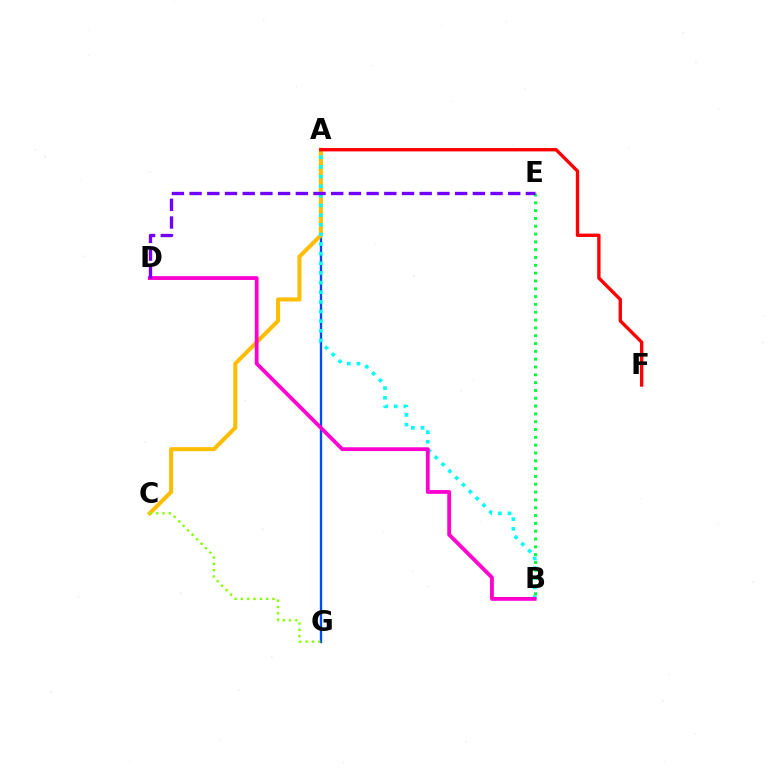{('A', 'G'): [{'color': '#004bff', 'line_style': 'solid', 'thickness': 1.68}], ('A', 'C'): [{'color': '#ffbd00', 'line_style': 'solid', 'thickness': 2.9}], ('A', 'F'): [{'color': '#ff0000', 'line_style': 'solid', 'thickness': 2.42}], ('A', 'B'): [{'color': '#00fff6', 'line_style': 'dotted', 'thickness': 2.62}], ('B', 'E'): [{'color': '#00ff39', 'line_style': 'dotted', 'thickness': 2.12}], ('B', 'D'): [{'color': '#ff00cf', 'line_style': 'solid', 'thickness': 2.73}], ('D', 'E'): [{'color': '#7200ff', 'line_style': 'dashed', 'thickness': 2.4}], ('C', 'G'): [{'color': '#84ff00', 'line_style': 'dotted', 'thickness': 1.72}]}